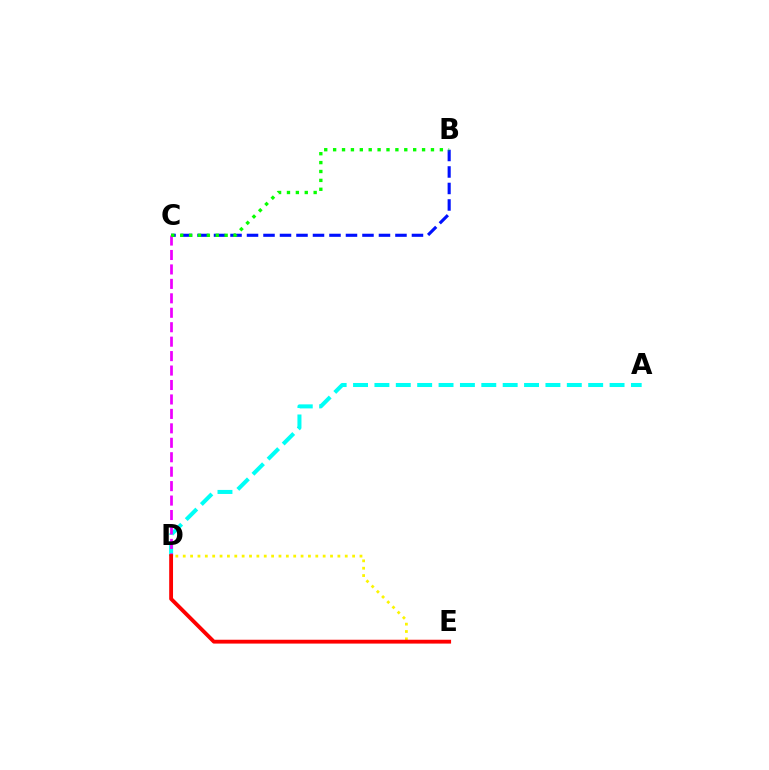{('A', 'D'): [{'color': '#00fff6', 'line_style': 'dashed', 'thickness': 2.9}], ('B', 'C'): [{'color': '#0010ff', 'line_style': 'dashed', 'thickness': 2.24}, {'color': '#08ff00', 'line_style': 'dotted', 'thickness': 2.42}], ('D', 'E'): [{'color': '#fcf500', 'line_style': 'dotted', 'thickness': 2.0}, {'color': '#ff0000', 'line_style': 'solid', 'thickness': 2.77}], ('C', 'D'): [{'color': '#ee00ff', 'line_style': 'dashed', 'thickness': 1.96}]}